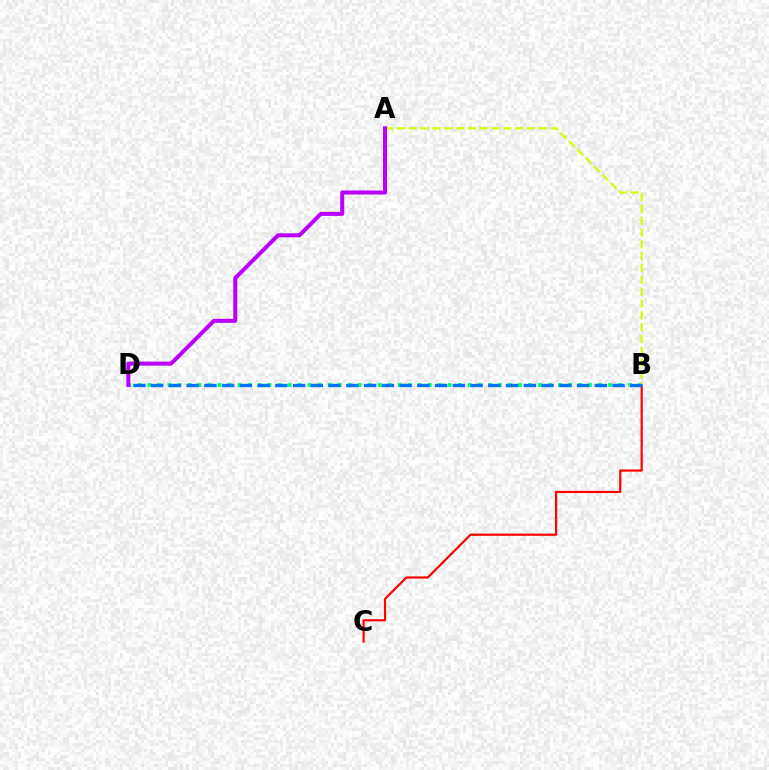{('B', 'D'): [{'color': '#00ff5c', 'line_style': 'dotted', 'thickness': 2.72}, {'color': '#0074ff', 'line_style': 'dashed', 'thickness': 2.41}], ('B', 'C'): [{'color': '#ff0000', 'line_style': 'solid', 'thickness': 1.57}], ('A', 'B'): [{'color': '#d1ff00', 'line_style': 'dashed', 'thickness': 1.61}], ('A', 'D'): [{'color': '#b900ff', 'line_style': 'solid', 'thickness': 2.89}]}